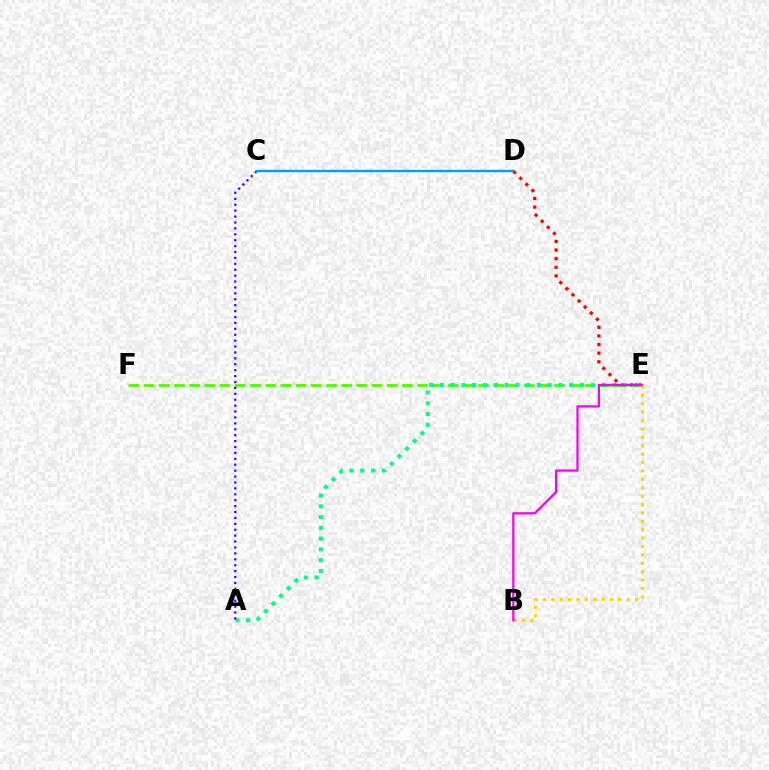{('D', 'E'): [{'color': '#ff0000', 'line_style': 'dotted', 'thickness': 2.35}], ('E', 'F'): [{'color': '#4fff00', 'line_style': 'dashed', 'thickness': 2.07}], ('A', 'E'): [{'color': '#00ff86', 'line_style': 'dotted', 'thickness': 2.93}], ('B', 'E'): [{'color': '#ffd500', 'line_style': 'dotted', 'thickness': 2.28}, {'color': '#ff00ed', 'line_style': 'solid', 'thickness': 1.63}], ('A', 'C'): [{'color': '#3700ff', 'line_style': 'dotted', 'thickness': 1.61}], ('C', 'D'): [{'color': '#009eff', 'line_style': 'solid', 'thickness': 1.7}]}